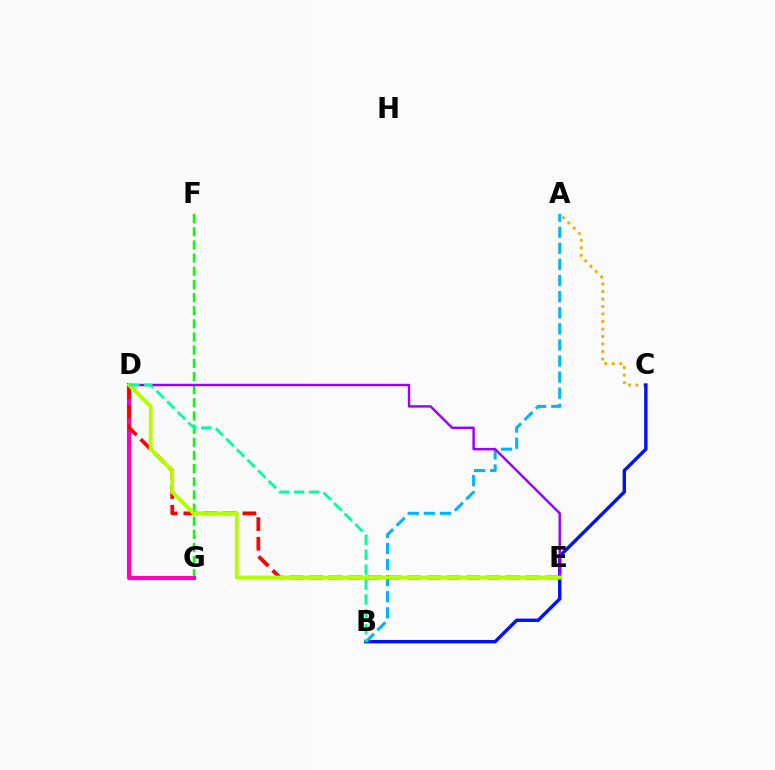{('A', 'C'): [{'color': '#ffa500', 'line_style': 'dotted', 'thickness': 2.04}], ('B', 'C'): [{'color': '#0010ff', 'line_style': 'solid', 'thickness': 2.44}], ('A', 'B'): [{'color': '#00b5ff', 'line_style': 'dashed', 'thickness': 2.19}], ('F', 'G'): [{'color': '#08ff00', 'line_style': 'dashed', 'thickness': 1.79}], ('D', 'G'): [{'color': '#ff00bd', 'line_style': 'solid', 'thickness': 2.96}], ('D', 'E'): [{'color': '#9b00ff', 'line_style': 'solid', 'thickness': 1.76}, {'color': '#ff0000', 'line_style': 'dashed', 'thickness': 2.67}, {'color': '#b3ff00', 'line_style': 'solid', 'thickness': 2.76}], ('B', 'D'): [{'color': '#00ff9d', 'line_style': 'dashed', 'thickness': 2.03}]}